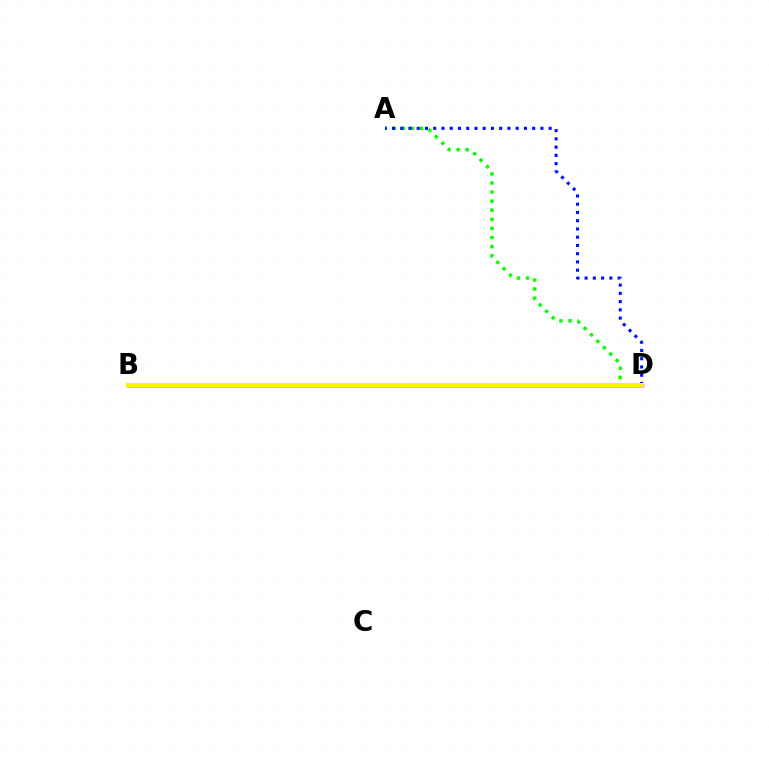{('A', 'D'): [{'color': '#08ff00', 'line_style': 'dotted', 'thickness': 2.47}, {'color': '#0010ff', 'line_style': 'dotted', 'thickness': 2.24}], ('B', 'D'): [{'color': '#00fff6', 'line_style': 'dashed', 'thickness': 2.97}, {'color': '#ff0000', 'line_style': 'solid', 'thickness': 2.42}, {'color': '#ee00ff', 'line_style': 'solid', 'thickness': 2.36}, {'color': '#fcf500', 'line_style': 'solid', 'thickness': 2.92}]}